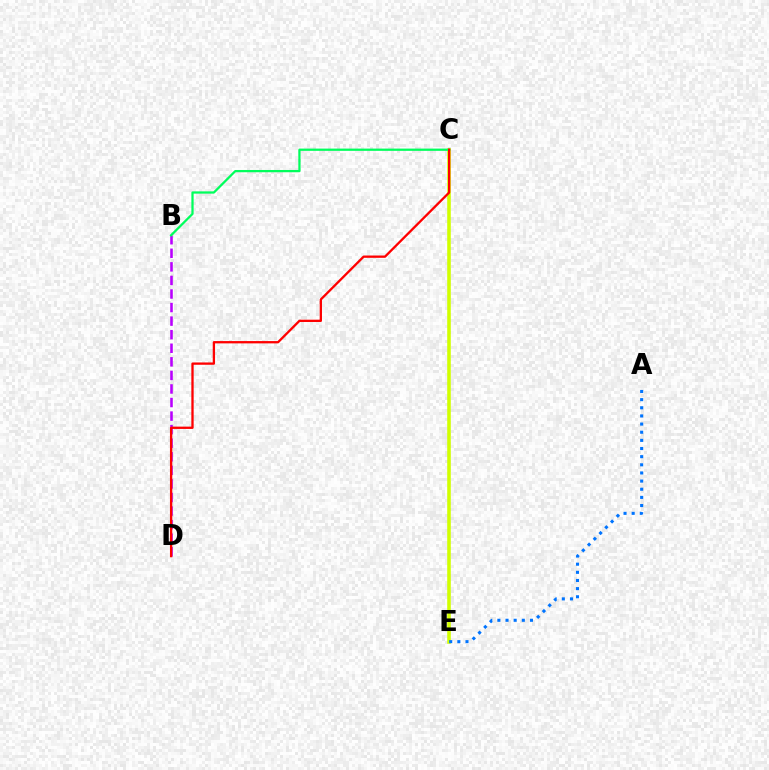{('C', 'E'): [{'color': '#d1ff00', 'line_style': 'solid', 'thickness': 2.57}], ('A', 'E'): [{'color': '#0074ff', 'line_style': 'dotted', 'thickness': 2.21}], ('B', 'D'): [{'color': '#b900ff', 'line_style': 'dashed', 'thickness': 1.84}], ('B', 'C'): [{'color': '#00ff5c', 'line_style': 'solid', 'thickness': 1.63}], ('C', 'D'): [{'color': '#ff0000', 'line_style': 'solid', 'thickness': 1.66}]}